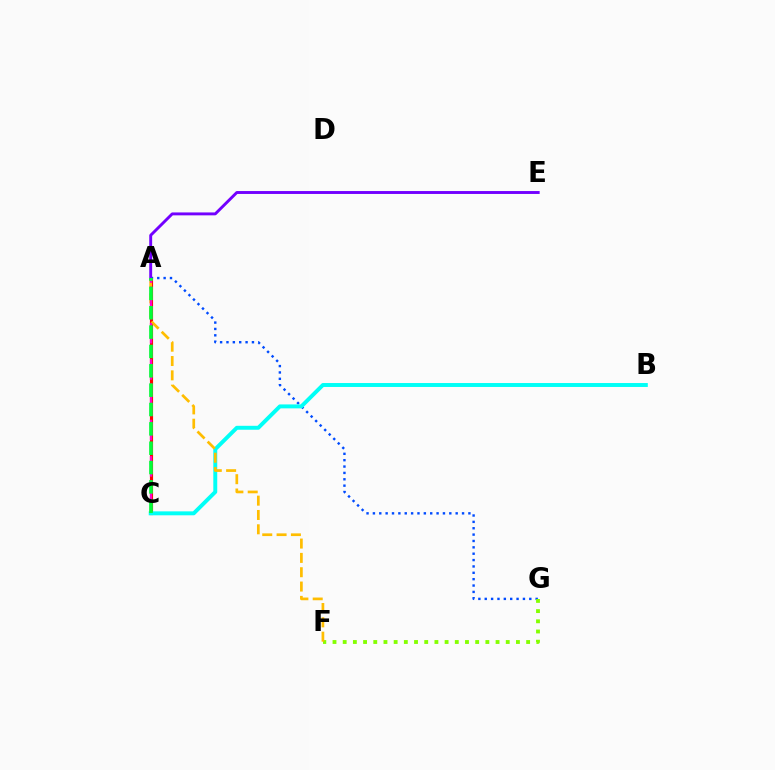{('A', 'C'): [{'color': '#ff0000', 'line_style': 'solid', 'thickness': 2.25}, {'color': '#ff00cf', 'line_style': 'dashed', 'thickness': 1.65}, {'color': '#00ff39', 'line_style': 'dashed', 'thickness': 2.63}], ('A', 'G'): [{'color': '#004bff', 'line_style': 'dotted', 'thickness': 1.73}], ('B', 'C'): [{'color': '#00fff6', 'line_style': 'solid', 'thickness': 2.83}], ('F', 'G'): [{'color': '#84ff00', 'line_style': 'dotted', 'thickness': 2.77}], ('A', 'F'): [{'color': '#ffbd00', 'line_style': 'dashed', 'thickness': 1.95}], ('A', 'E'): [{'color': '#7200ff', 'line_style': 'solid', 'thickness': 2.09}]}